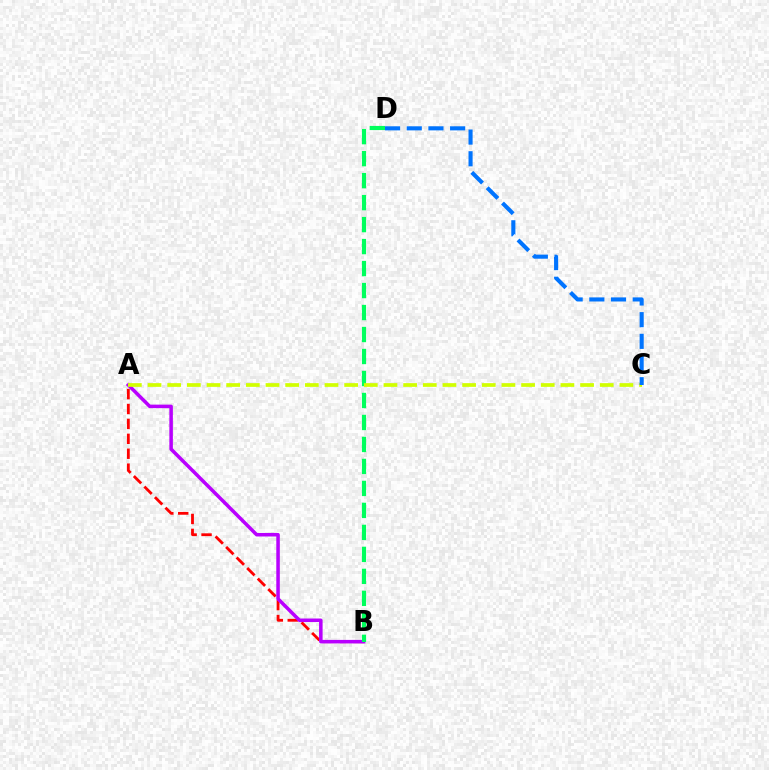{('A', 'B'): [{'color': '#ff0000', 'line_style': 'dashed', 'thickness': 2.02}, {'color': '#b900ff', 'line_style': 'solid', 'thickness': 2.54}], ('B', 'D'): [{'color': '#00ff5c', 'line_style': 'dashed', 'thickness': 2.99}], ('A', 'C'): [{'color': '#d1ff00', 'line_style': 'dashed', 'thickness': 2.67}], ('C', 'D'): [{'color': '#0074ff', 'line_style': 'dashed', 'thickness': 2.95}]}